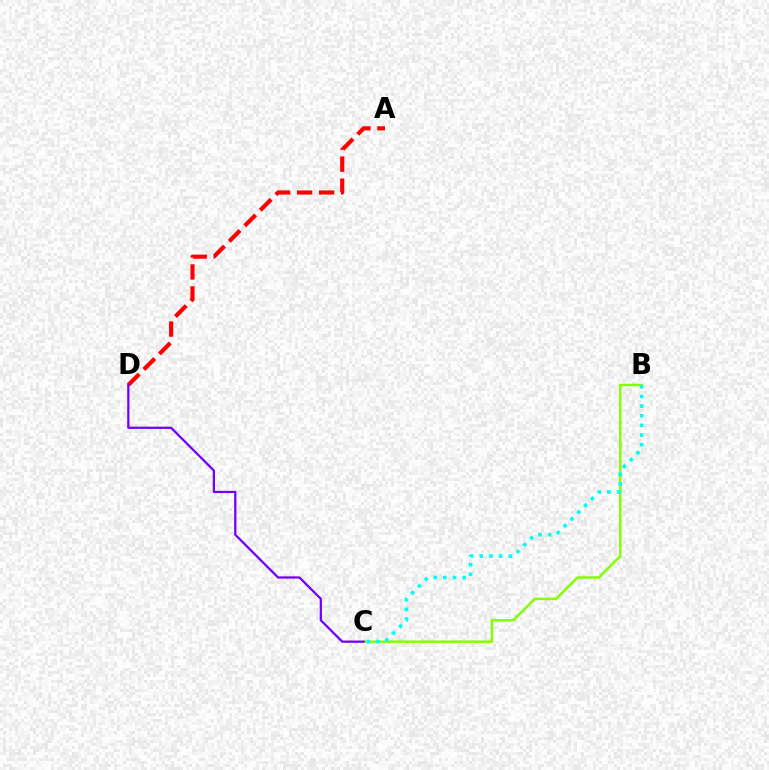{('A', 'D'): [{'color': '#ff0000', 'line_style': 'dashed', 'thickness': 2.99}], ('B', 'C'): [{'color': '#84ff00', 'line_style': 'solid', 'thickness': 1.78}, {'color': '#00fff6', 'line_style': 'dotted', 'thickness': 2.62}], ('C', 'D'): [{'color': '#7200ff', 'line_style': 'solid', 'thickness': 1.62}]}